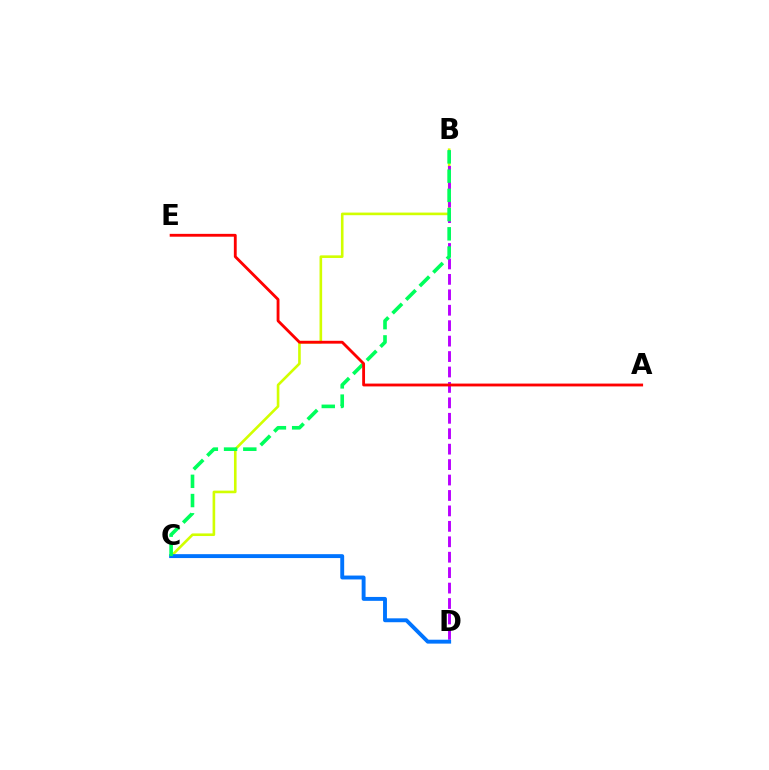{('B', 'C'): [{'color': '#d1ff00', 'line_style': 'solid', 'thickness': 1.89}, {'color': '#00ff5c', 'line_style': 'dashed', 'thickness': 2.61}], ('B', 'D'): [{'color': '#b900ff', 'line_style': 'dashed', 'thickness': 2.1}], ('C', 'D'): [{'color': '#0074ff', 'line_style': 'solid', 'thickness': 2.81}], ('A', 'E'): [{'color': '#ff0000', 'line_style': 'solid', 'thickness': 2.04}]}